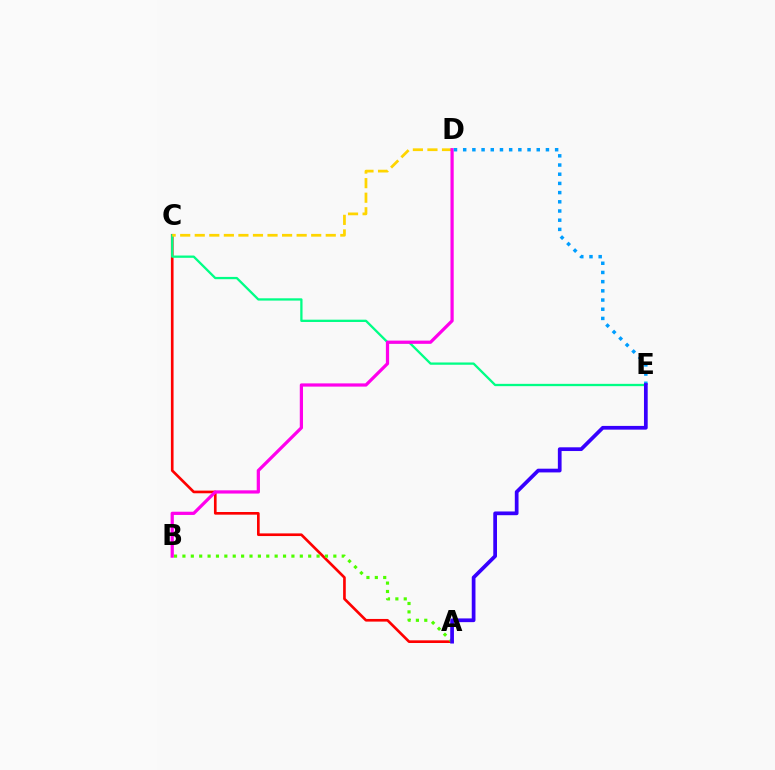{('A', 'C'): [{'color': '#ff0000', 'line_style': 'solid', 'thickness': 1.91}], ('C', 'E'): [{'color': '#00ff86', 'line_style': 'solid', 'thickness': 1.65}], ('C', 'D'): [{'color': '#ffd500', 'line_style': 'dashed', 'thickness': 1.98}], ('B', 'D'): [{'color': '#ff00ed', 'line_style': 'solid', 'thickness': 2.32}], ('A', 'B'): [{'color': '#4fff00', 'line_style': 'dotted', 'thickness': 2.28}], ('D', 'E'): [{'color': '#009eff', 'line_style': 'dotted', 'thickness': 2.5}], ('A', 'E'): [{'color': '#3700ff', 'line_style': 'solid', 'thickness': 2.68}]}